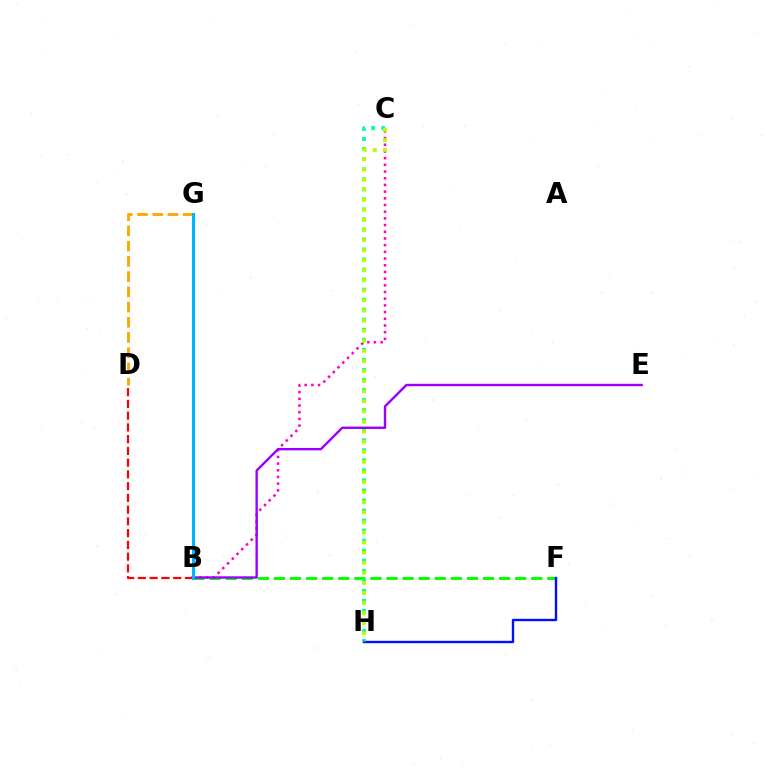{('B', 'F'): [{'color': '#08ff00', 'line_style': 'dashed', 'thickness': 2.18}], ('B', 'D'): [{'color': '#ff0000', 'line_style': 'dashed', 'thickness': 1.6}], ('D', 'G'): [{'color': '#ffa500', 'line_style': 'dashed', 'thickness': 2.07}], ('C', 'H'): [{'color': '#00ff9d', 'line_style': 'dotted', 'thickness': 2.73}, {'color': '#b3ff00', 'line_style': 'dotted', 'thickness': 2.74}], ('B', 'C'): [{'color': '#ff00bd', 'line_style': 'dotted', 'thickness': 1.82}], ('B', 'E'): [{'color': '#9b00ff', 'line_style': 'solid', 'thickness': 1.72}], ('F', 'H'): [{'color': '#0010ff', 'line_style': 'solid', 'thickness': 1.72}], ('B', 'G'): [{'color': '#00b5ff', 'line_style': 'solid', 'thickness': 2.18}]}